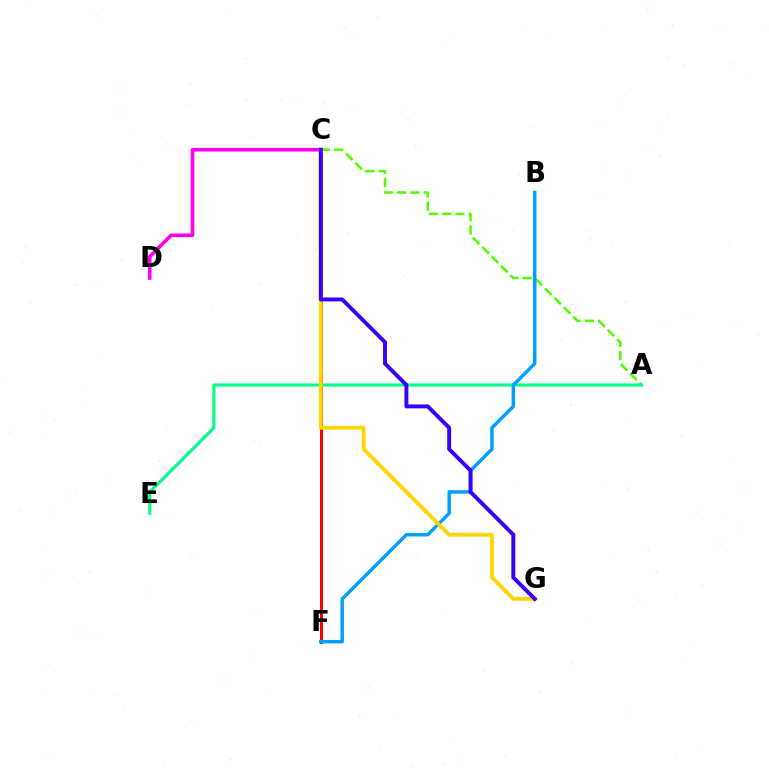{('C', 'F'): [{'color': '#ff0000', 'line_style': 'solid', 'thickness': 2.14}], ('A', 'C'): [{'color': '#4fff00', 'line_style': 'dashed', 'thickness': 1.81}], ('C', 'D'): [{'color': '#ff00ed', 'line_style': 'solid', 'thickness': 2.61}], ('A', 'E'): [{'color': '#00ff86', 'line_style': 'solid', 'thickness': 2.23}], ('B', 'F'): [{'color': '#009eff', 'line_style': 'solid', 'thickness': 2.48}], ('C', 'G'): [{'color': '#ffd500', 'line_style': 'solid', 'thickness': 2.74}, {'color': '#3700ff', 'line_style': 'solid', 'thickness': 2.83}]}